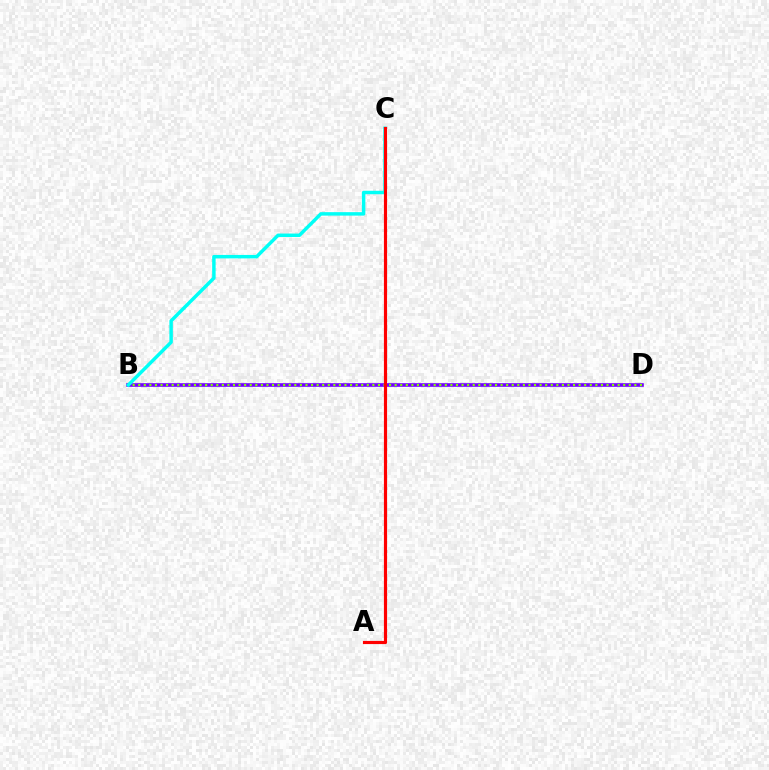{('B', 'D'): [{'color': '#7200ff', 'line_style': 'solid', 'thickness': 2.59}, {'color': '#84ff00', 'line_style': 'dotted', 'thickness': 1.51}], ('B', 'C'): [{'color': '#00fff6', 'line_style': 'solid', 'thickness': 2.49}], ('A', 'C'): [{'color': '#ff0000', 'line_style': 'solid', 'thickness': 2.27}]}